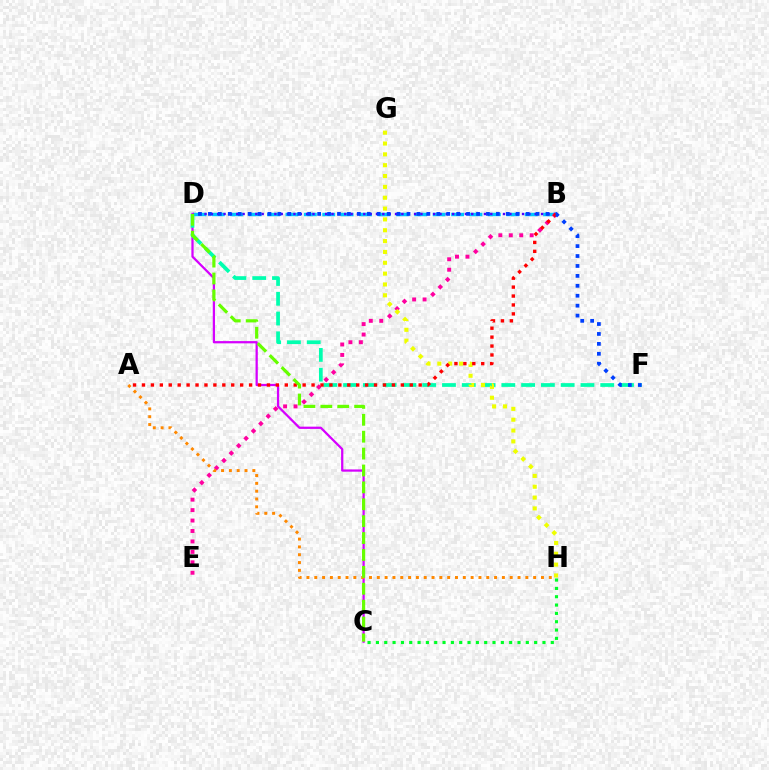{('B', 'D'): [{'color': '#00c7ff', 'line_style': 'dashed', 'thickness': 2.5}, {'color': '#4f00ff', 'line_style': 'dotted', 'thickness': 1.73}], ('C', 'H'): [{'color': '#00ff27', 'line_style': 'dotted', 'thickness': 2.26}], ('B', 'E'): [{'color': '#ff00a0', 'line_style': 'dotted', 'thickness': 2.84}], ('C', 'D'): [{'color': '#d600ff', 'line_style': 'solid', 'thickness': 1.62}, {'color': '#66ff00', 'line_style': 'dashed', 'thickness': 2.3}], ('D', 'F'): [{'color': '#00ffaf', 'line_style': 'dashed', 'thickness': 2.69}, {'color': '#003fff', 'line_style': 'dotted', 'thickness': 2.7}], ('G', 'H'): [{'color': '#eeff00', 'line_style': 'dotted', 'thickness': 2.95}], ('A', 'B'): [{'color': '#ff0000', 'line_style': 'dotted', 'thickness': 2.43}], ('A', 'H'): [{'color': '#ff8800', 'line_style': 'dotted', 'thickness': 2.12}]}